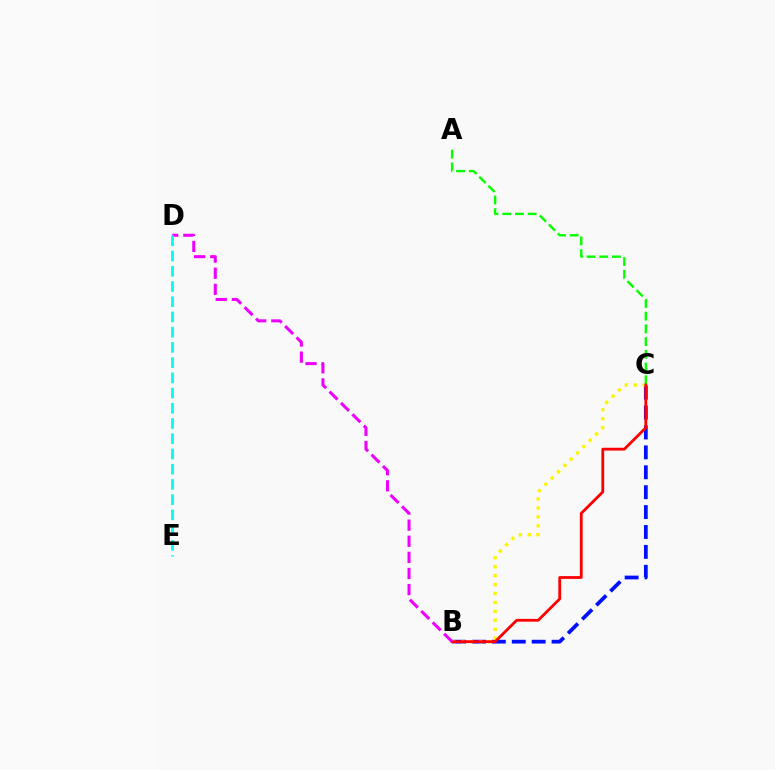{('B', 'C'): [{'color': '#0010ff', 'line_style': 'dashed', 'thickness': 2.7}, {'color': '#fcf500', 'line_style': 'dotted', 'thickness': 2.43}, {'color': '#ff0000', 'line_style': 'solid', 'thickness': 2.02}], ('A', 'C'): [{'color': '#08ff00', 'line_style': 'dashed', 'thickness': 1.73}], ('B', 'D'): [{'color': '#ee00ff', 'line_style': 'dashed', 'thickness': 2.19}], ('D', 'E'): [{'color': '#00fff6', 'line_style': 'dashed', 'thickness': 2.07}]}